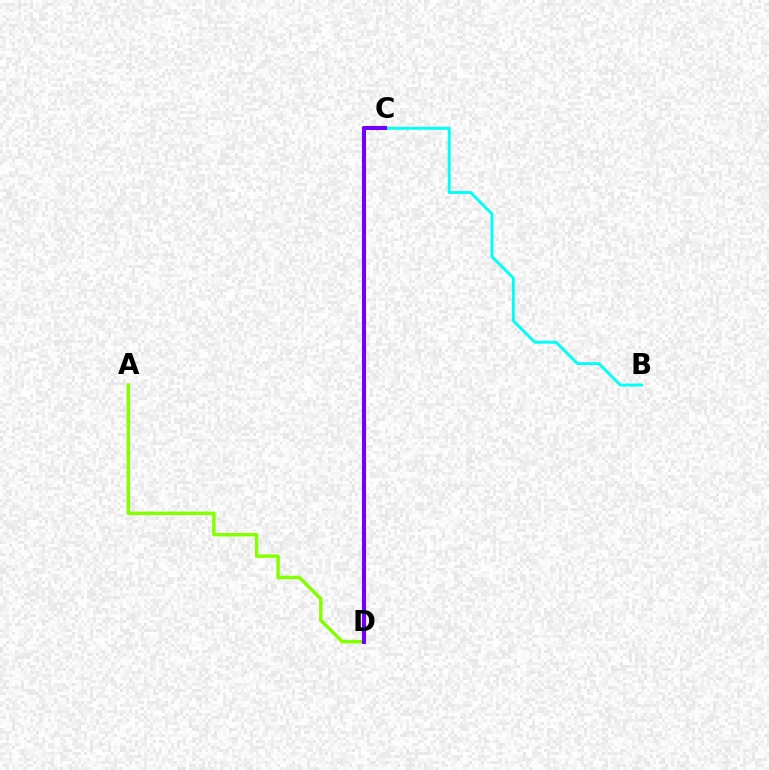{('B', 'C'): [{'color': '#00fff6', 'line_style': 'solid', 'thickness': 2.08}], ('C', 'D'): [{'color': '#ff0000', 'line_style': 'dotted', 'thickness': 2.76}, {'color': '#7200ff', 'line_style': 'solid', 'thickness': 2.93}], ('A', 'D'): [{'color': '#84ff00', 'line_style': 'solid', 'thickness': 2.48}]}